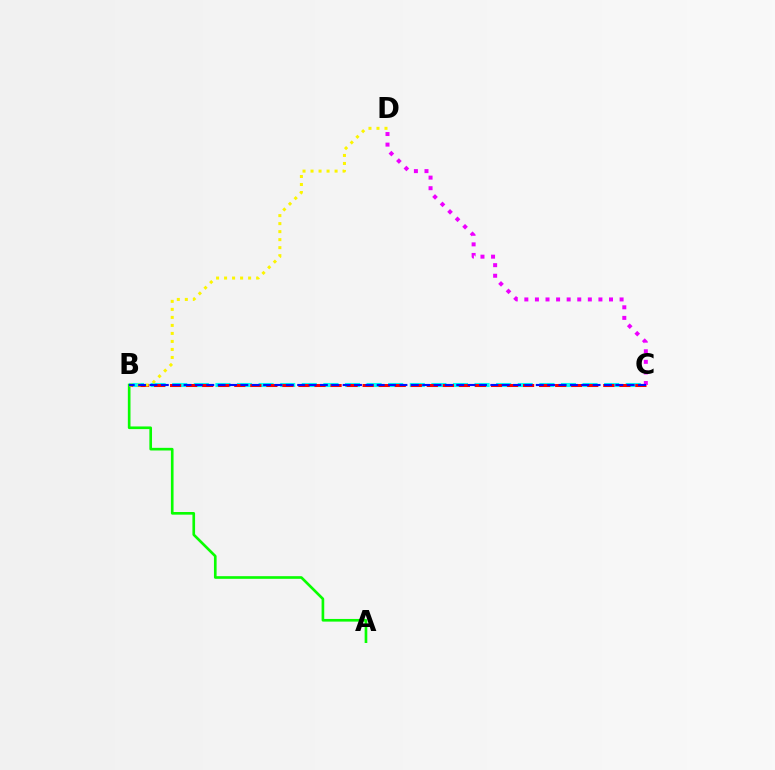{('A', 'B'): [{'color': '#08ff00', 'line_style': 'solid', 'thickness': 1.91}], ('B', 'C'): [{'color': '#00fff6', 'line_style': 'dashed', 'thickness': 2.93}, {'color': '#ff0000', 'line_style': 'dashed', 'thickness': 2.18}, {'color': '#0010ff', 'line_style': 'dashed', 'thickness': 1.54}], ('C', 'D'): [{'color': '#ee00ff', 'line_style': 'dotted', 'thickness': 2.88}], ('B', 'D'): [{'color': '#fcf500', 'line_style': 'dotted', 'thickness': 2.18}]}